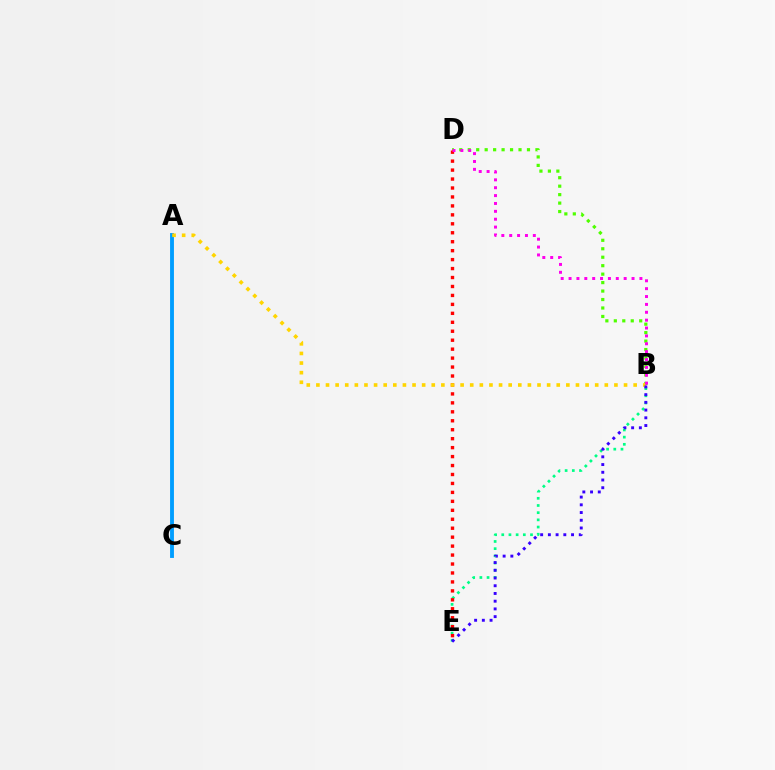{('A', 'C'): [{'color': '#009eff', 'line_style': 'solid', 'thickness': 2.78}], ('B', 'D'): [{'color': '#4fff00', 'line_style': 'dotted', 'thickness': 2.3}, {'color': '#ff00ed', 'line_style': 'dotted', 'thickness': 2.14}], ('B', 'E'): [{'color': '#00ff86', 'line_style': 'dotted', 'thickness': 1.95}, {'color': '#3700ff', 'line_style': 'dotted', 'thickness': 2.1}], ('D', 'E'): [{'color': '#ff0000', 'line_style': 'dotted', 'thickness': 2.43}], ('A', 'B'): [{'color': '#ffd500', 'line_style': 'dotted', 'thickness': 2.61}]}